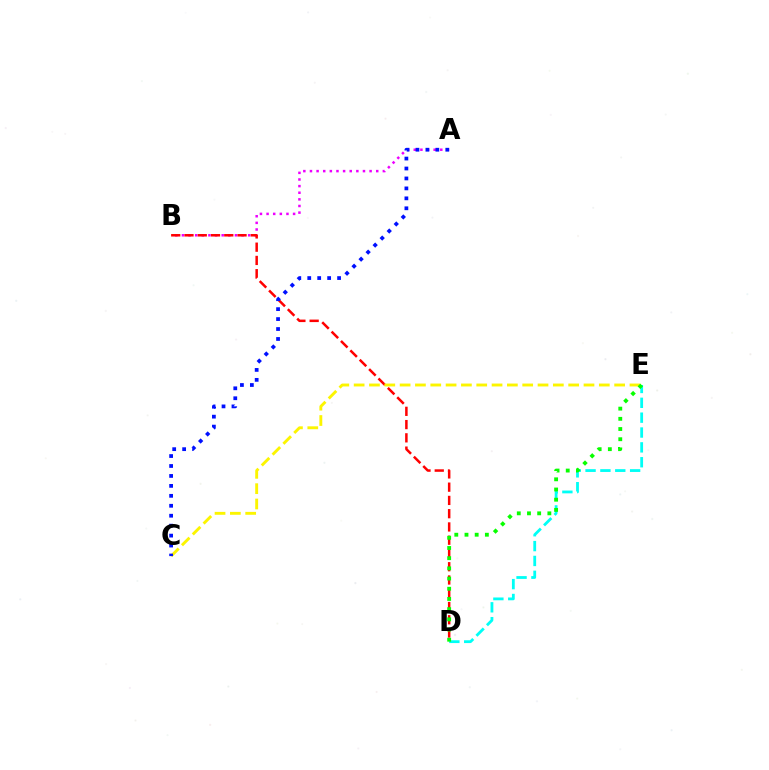{('A', 'B'): [{'color': '#ee00ff', 'line_style': 'dotted', 'thickness': 1.8}], ('B', 'D'): [{'color': '#ff0000', 'line_style': 'dashed', 'thickness': 1.8}], ('D', 'E'): [{'color': '#00fff6', 'line_style': 'dashed', 'thickness': 2.02}, {'color': '#08ff00', 'line_style': 'dotted', 'thickness': 2.77}], ('C', 'E'): [{'color': '#fcf500', 'line_style': 'dashed', 'thickness': 2.08}], ('A', 'C'): [{'color': '#0010ff', 'line_style': 'dotted', 'thickness': 2.7}]}